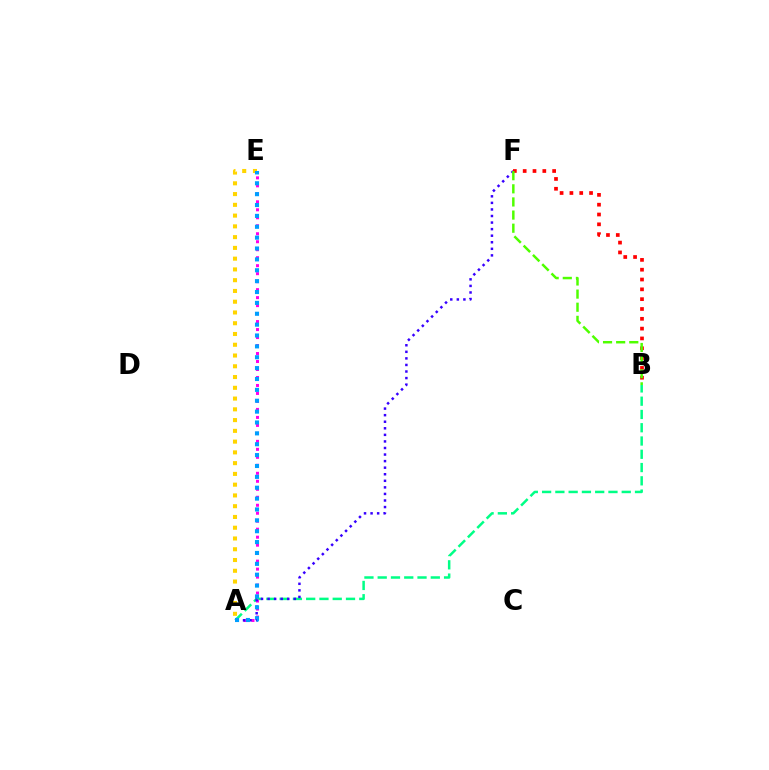{('A', 'B'): [{'color': '#00ff86', 'line_style': 'dashed', 'thickness': 1.8}], ('A', 'E'): [{'color': '#ff00ed', 'line_style': 'dotted', 'thickness': 2.17}, {'color': '#ffd500', 'line_style': 'dotted', 'thickness': 2.92}, {'color': '#009eff', 'line_style': 'dotted', 'thickness': 2.95}], ('B', 'F'): [{'color': '#ff0000', 'line_style': 'dotted', 'thickness': 2.67}, {'color': '#4fff00', 'line_style': 'dashed', 'thickness': 1.78}], ('A', 'F'): [{'color': '#3700ff', 'line_style': 'dotted', 'thickness': 1.78}]}